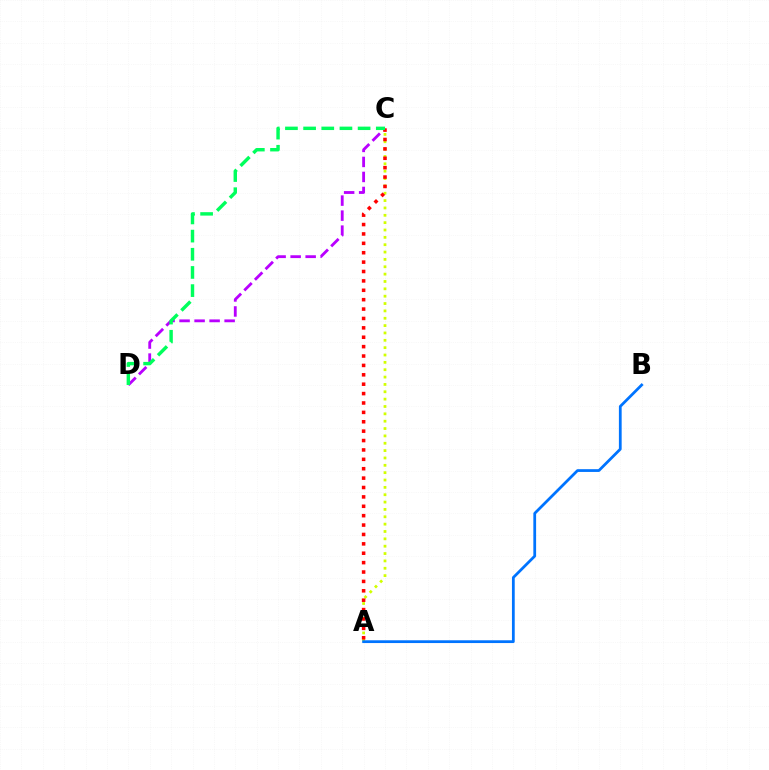{('C', 'D'): [{'color': '#b900ff', 'line_style': 'dashed', 'thickness': 2.04}, {'color': '#00ff5c', 'line_style': 'dashed', 'thickness': 2.47}], ('A', 'C'): [{'color': '#d1ff00', 'line_style': 'dotted', 'thickness': 2.0}, {'color': '#ff0000', 'line_style': 'dotted', 'thickness': 2.55}], ('A', 'B'): [{'color': '#0074ff', 'line_style': 'solid', 'thickness': 1.99}]}